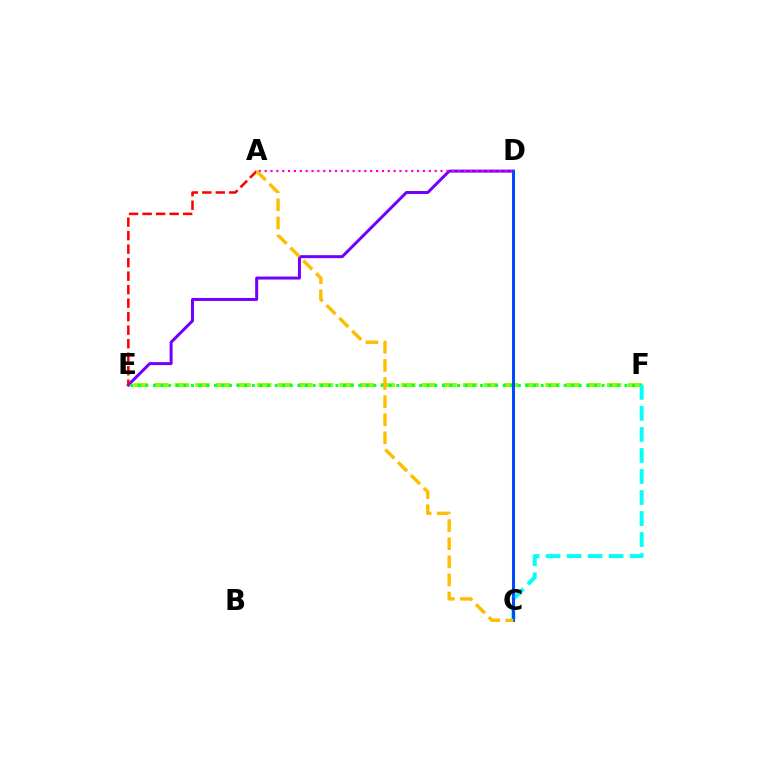{('E', 'F'): [{'color': '#84ff00', 'line_style': 'dashed', 'thickness': 2.8}, {'color': '#00ff39', 'line_style': 'dotted', 'thickness': 2.07}], ('D', 'E'): [{'color': '#7200ff', 'line_style': 'solid', 'thickness': 2.16}], ('A', 'D'): [{'color': '#ff00cf', 'line_style': 'dotted', 'thickness': 1.59}], ('C', 'F'): [{'color': '#00fff6', 'line_style': 'dashed', 'thickness': 2.86}], ('C', 'D'): [{'color': '#004bff', 'line_style': 'solid', 'thickness': 2.18}], ('A', 'E'): [{'color': '#ff0000', 'line_style': 'dashed', 'thickness': 1.84}], ('A', 'C'): [{'color': '#ffbd00', 'line_style': 'dashed', 'thickness': 2.46}]}